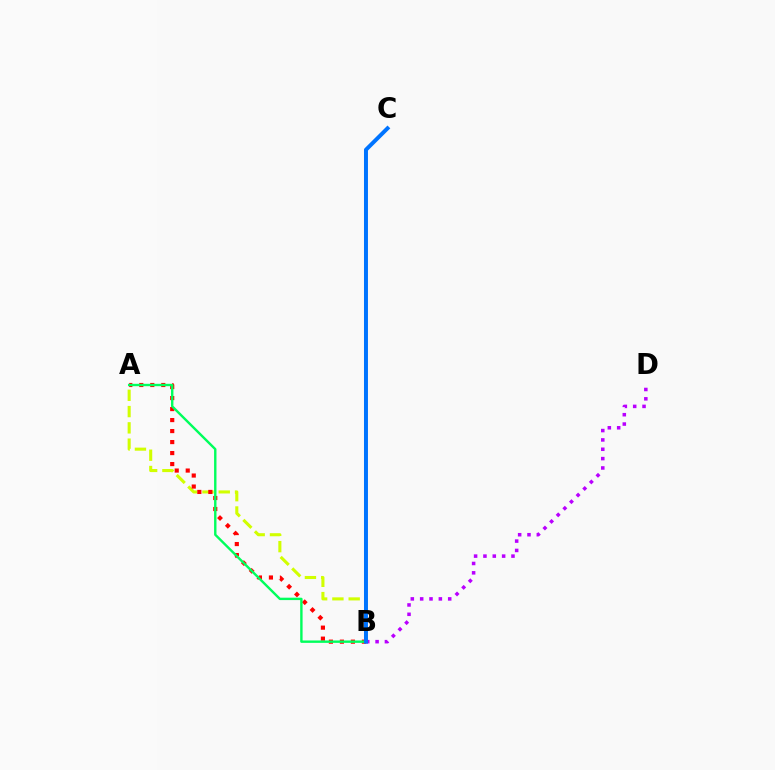{('A', 'B'): [{'color': '#d1ff00', 'line_style': 'dashed', 'thickness': 2.21}, {'color': '#ff0000', 'line_style': 'dotted', 'thickness': 2.99}, {'color': '#00ff5c', 'line_style': 'solid', 'thickness': 1.73}], ('B', 'D'): [{'color': '#b900ff', 'line_style': 'dotted', 'thickness': 2.54}], ('B', 'C'): [{'color': '#0074ff', 'line_style': 'solid', 'thickness': 2.86}]}